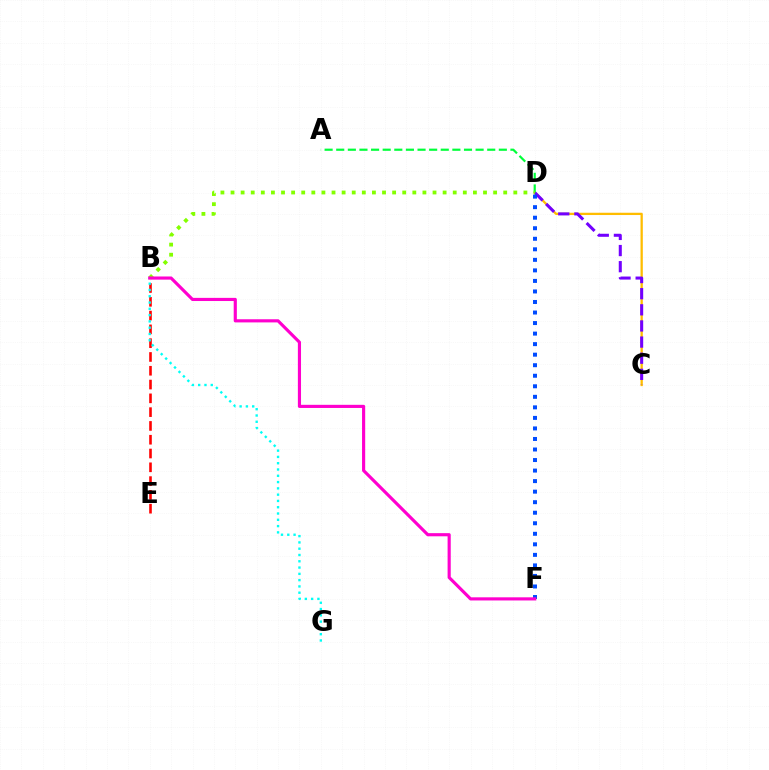{('C', 'D'): [{'color': '#ffbd00', 'line_style': 'solid', 'thickness': 1.65}, {'color': '#7200ff', 'line_style': 'dashed', 'thickness': 2.19}], ('A', 'D'): [{'color': '#00ff39', 'line_style': 'dashed', 'thickness': 1.58}], ('B', 'D'): [{'color': '#84ff00', 'line_style': 'dotted', 'thickness': 2.74}], ('B', 'E'): [{'color': '#ff0000', 'line_style': 'dashed', 'thickness': 1.87}], ('D', 'F'): [{'color': '#004bff', 'line_style': 'dotted', 'thickness': 2.86}], ('B', 'G'): [{'color': '#00fff6', 'line_style': 'dotted', 'thickness': 1.71}], ('B', 'F'): [{'color': '#ff00cf', 'line_style': 'solid', 'thickness': 2.27}]}